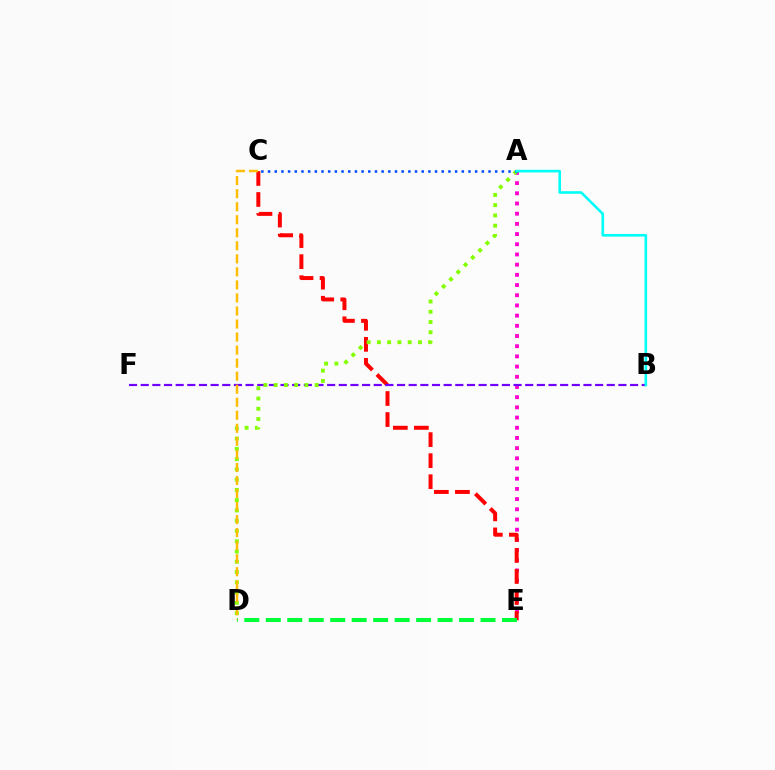{('A', 'E'): [{'color': '#ff00cf', 'line_style': 'dotted', 'thickness': 2.77}], ('C', 'E'): [{'color': '#ff0000', 'line_style': 'dashed', 'thickness': 2.86}], ('B', 'F'): [{'color': '#7200ff', 'line_style': 'dashed', 'thickness': 1.58}], ('A', 'D'): [{'color': '#84ff00', 'line_style': 'dotted', 'thickness': 2.79}], ('D', 'E'): [{'color': '#00ff39', 'line_style': 'dashed', 'thickness': 2.92}], ('C', 'D'): [{'color': '#ffbd00', 'line_style': 'dashed', 'thickness': 1.77}], ('A', 'C'): [{'color': '#004bff', 'line_style': 'dotted', 'thickness': 1.81}], ('A', 'B'): [{'color': '#00fff6', 'line_style': 'solid', 'thickness': 1.89}]}